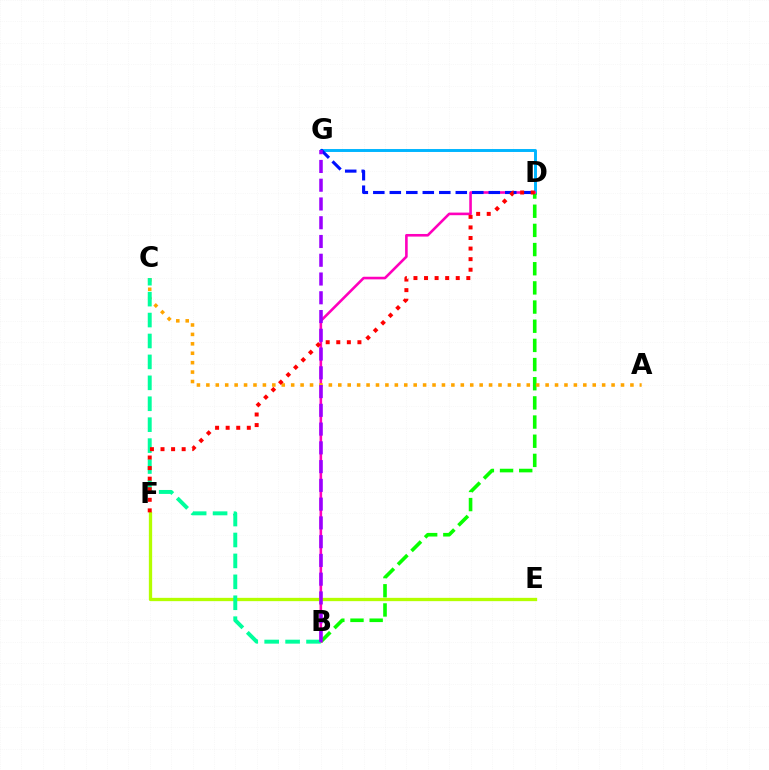{('D', 'G'): [{'color': '#00b5ff', 'line_style': 'solid', 'thickness': 2.11}, {'color': '#0010ff', 'line_style': 'dashed', 'thickness': 2.24}], ('B', 'D'): [{'color': '#08ff00', 'line_style': 'dashed', 'thickness': 2.6}, {'color': '#ff00bd', 'line_style': 'solid', 'thickness': 1.88}], ('A', 'C'): [{'color': '#ffa500', 'line_style': 'dotted', 'thickness': 2.56}], ('E', 'F'): [{'color': '#b3ff00', 'line_style': 'solid', 'thickness': 2.38}], ('B', 'C'): [{'color': '#00ff9d', 'line_style': 'dashed', 'thickness': 2.84}], ('B', 'G'): [{'color': '#9b00ff', 'line_style': 'dashed', 'thickness': 2.55}], ('D', 'F'): [{'color': '#ff0000', 'line_style': 'dotted', 'thickness': 2.87}]}